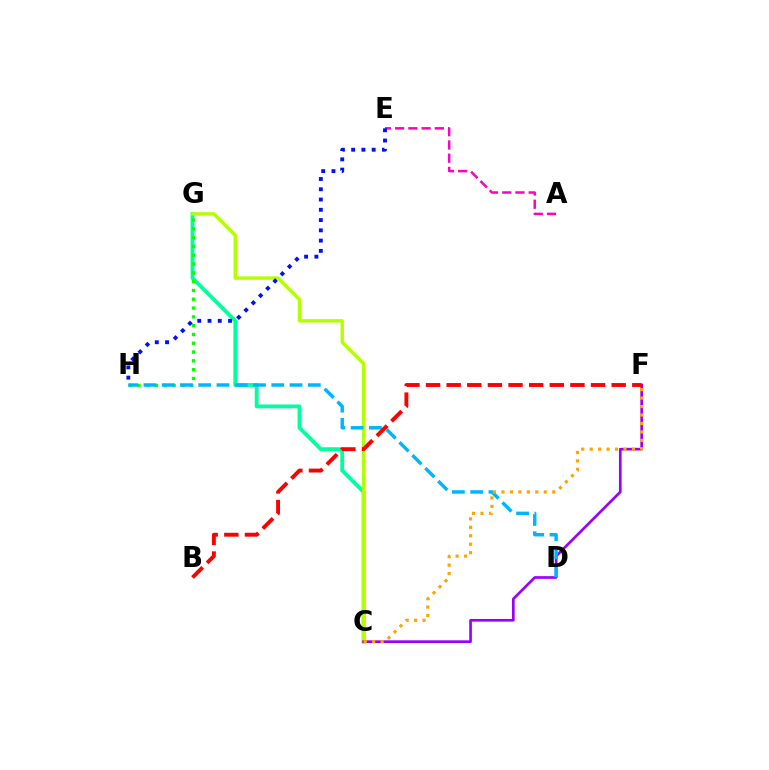{('C', 'G'): [{'color': '#00ff9d', 'line_style': 'solid', 'thickness': 2.75}, {'color': '#b3ff00', 'line_style': 'solid', 'thickness': 2.44}], ('G', 'H'): [{'color': '#08ff00', 'line_style': 'dotted', 'thickness': 2.39}], ('C', 'F'): [{'color': '#9b00ff', 'line_style': 'solid', 'thickness': 1.93}, {'color': '#ffa500', 'line_style': 'dotted', 'thickness': 2.3}], ('D', 'H'): [{'color': '#00b5ff', 'line_style': 'dashed', 'thickness': 2.48}], ('B', 'F'): [{'color': '#ff0000', 'line_style': 'dashed', 'thickness': 2.8}], ('A', 'E'): [{'color': '#ff00bd', 'line_style': 'dashed', 'thickness': 1.8}], ('E', 'H'): [{'color': '#0010ff', 'line_style': 'dotted', 'thickness': 2.79}]}